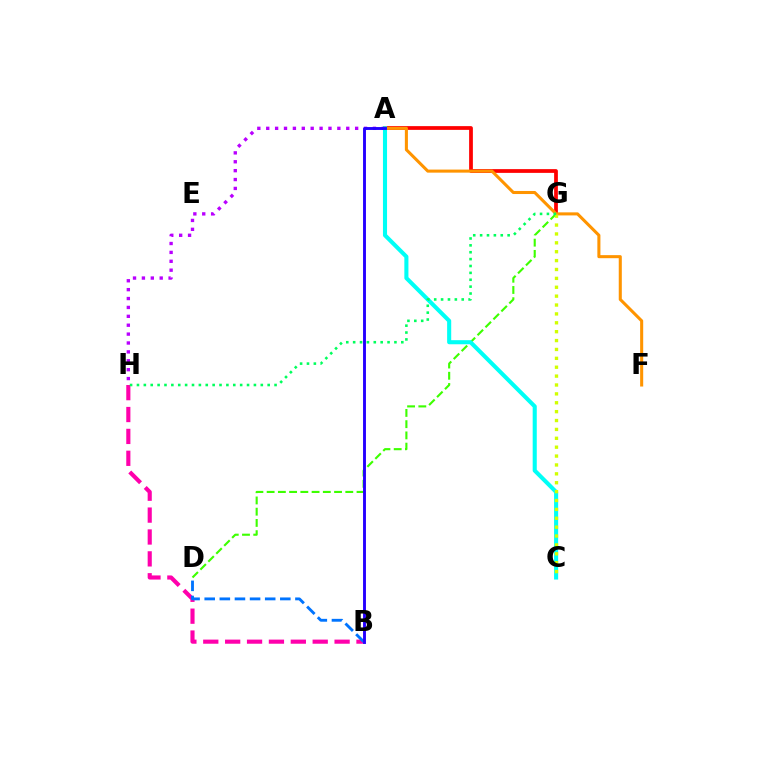{('A', 'G'): [{'color': '#ff0000', 'line_style': 'solid', 'thickness': 2.7}], ('B', 'H'): [{'color': '#ff00ac', 'line_style': 'dashed', 'thickness': 2.97}], ('D', 'G'): [{'color': '#3dff00', 'line_style': 'dashed', 'thickness': 1.53}], ('A', 'H'): [{'color': '#b900ff', 'line_style': 'dotted', 'thickness': 2.42}], ('A', 'F'): [{'color': '#ff9400', 'line_style': 'solid', 'thickness': 2.2}], ('A', 'C'): [{'color': '#00fff6', 'line_style': 'solid', 'thickness': 2.94}], ('C', 'G'): [{'color': '#d1ff00', 'line_style': 'dotted', 'thickness': 2.41}], ('B', 'D'): [{'color': '#0074ff', 'line_style': 'dashed', 'thickness': 2.05}], ('A', 'B'): [{'color': '#2500ff', 'line_style': 'solid', 'thickness': 2.09}], ('G', 'H'): [{'color': '#00ff5c', 'line_style': 'dotted', 'thickness': 1.87}]}